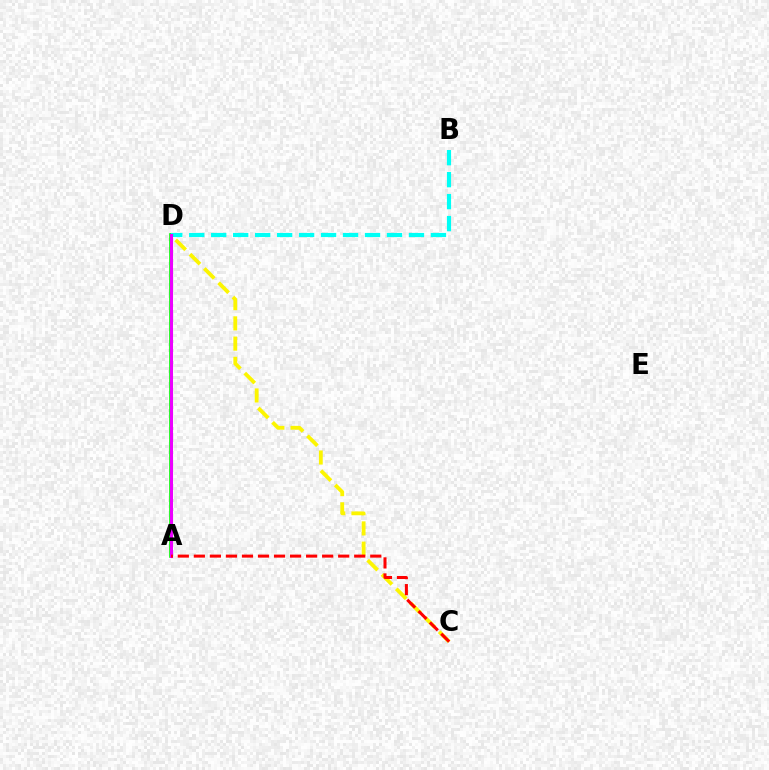{('A', 'D'): [{'color': '#08ff00', 'line_style': 'solid', 'thickness': 2.62}, {'color': '#0010ff', 'line_style': 'solid', 'thickness': 2.19}, {'color': '#ee00ff', 'line_style': 'solid', 'thickness': 2.15}], ('B', 'D'): [{'color': '#00fff6', 'line_style': 'dashed', 'thickness': 2.99}], ('C', 'D'): [{'color': '#fcf500', 'line_style': 'dashed', 'thickness': 2.75}], ('A', 'C'): [{'color': '#ff0000', 'line_style': 'dashed', 'thickness': 2.18}]}